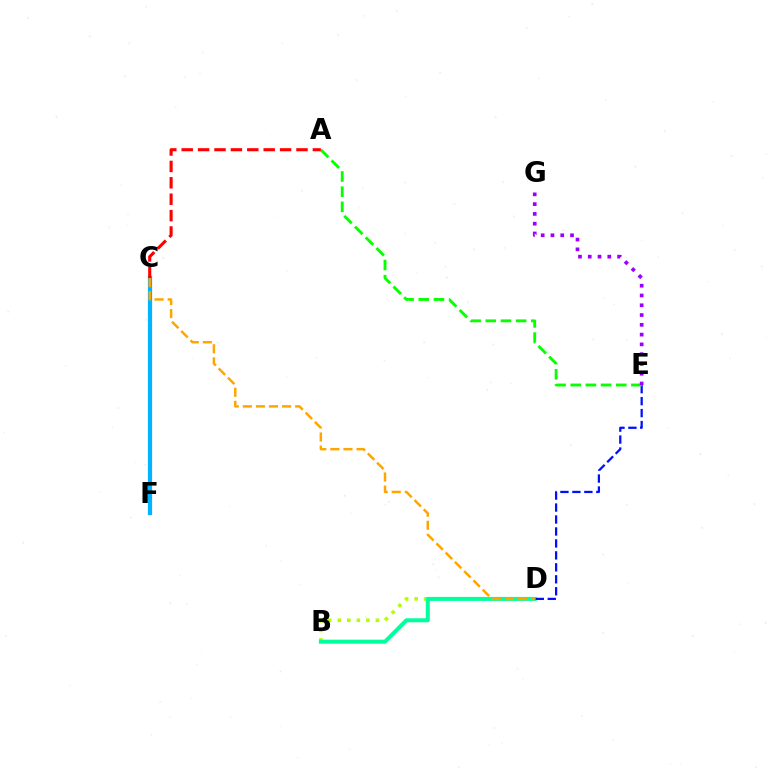{('C', 'F'): [{'color': '#ff00bd', 'line_style': 'solid', 'thickness': 2.93}, {'color': '#00b5ff', 'line_style': 'solid', 'thickness': 2.99}], ('B', 'D'): [{'color': '#b3ff00', 'line_style': 'dotted', 'thickness': 2.59}, {'color': '#00ff9d', 'line_style': 'solid', 'thickness': 2.87}], ('C', 'D'): [{'color': '#ffa500', 'line_style': 'dashed', 'thickness': 1.78}], ('D', 'E'): [{'color': '#0010ff', 'line_style': 'dashed', 'thickness': 1.62}], ('A', 'E'): [{'color': '#08ff00', 'line_style': 'dashed', 'thickness': 2.06}], ('E', 'G'): [{'color': '#9b00ff', 'line_style': 'dotted', 'thickness': 2.66}], ('A', 'C'): [{'color': '#ff0000', 'line_style': 'dashed', 'thickness': 2.23}]}